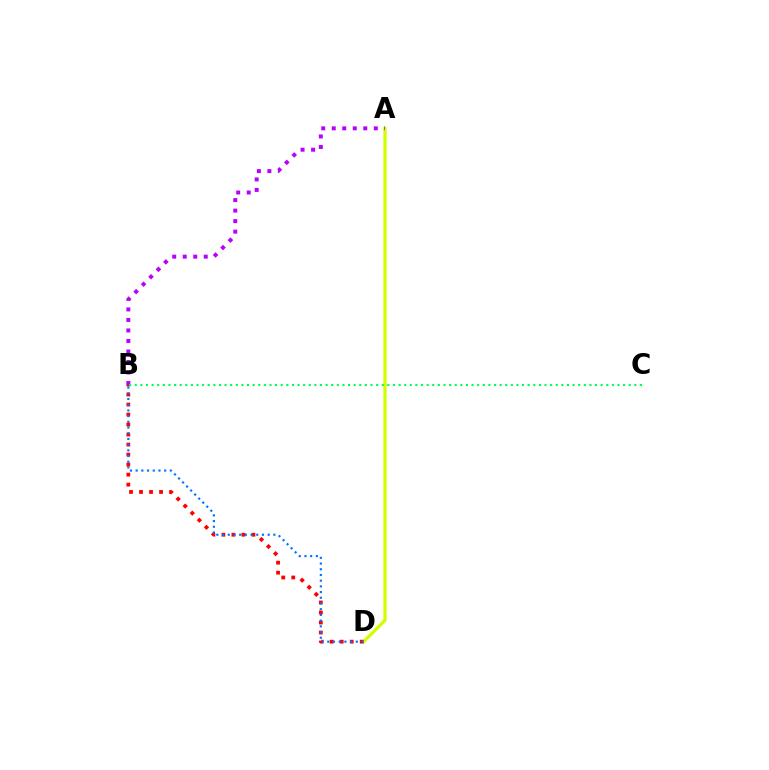{('A', 'D'): [{'color': '#d1ff00', 'line_style': 'solid', 'thickness': 2.38}], ('A', 'B'): [{'color': '#b900ff', 'line_style': 'dotted', 'thickness': 2.86}], ('B', 'D'): [{'color': '#ff0000', 'line_style': 'dotted', 'thickness': 2.72}, {'color': '#0074ff', 'line_style': 'dotted', 'thickness': 1.55}], ('B', 'C'): [{'color': '#00ff5c', 'line_style': 'dotted', 'thickness': 1.53}]}